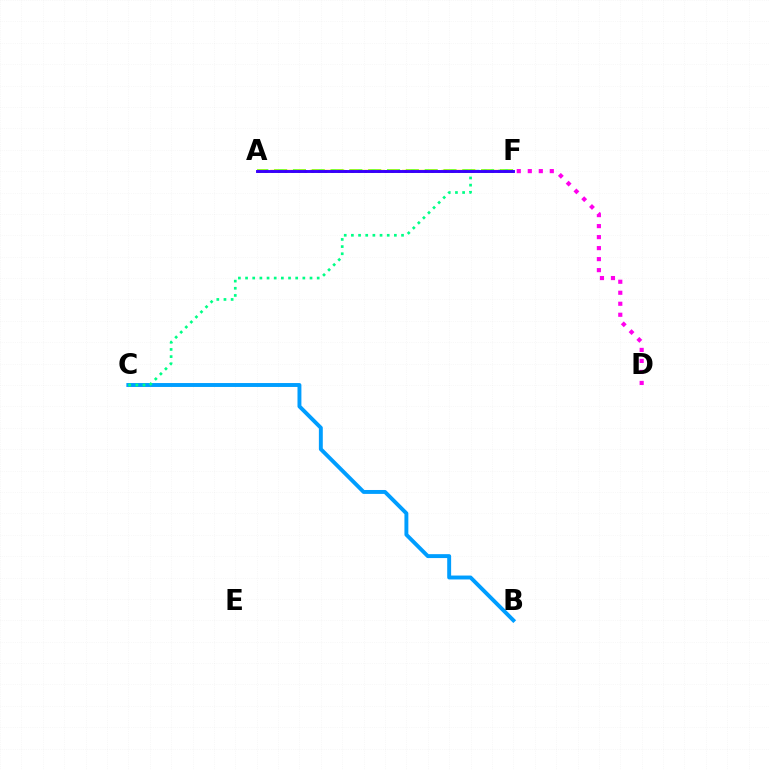{('A', 'F'): [{'color': '#4fff00', 'line_style': 'dashed', 'thickness': 2.56}, {'color': '#ffd500', 'line_style': 'dashed', 'thickness': 1.79}, {'color': '#ff0000', 'line_style': 'dotted', 'thickness': 1.81}, {'color': '#3700ff', 'line_style': 'solid', 'thickness': 2.1}], ('B', 'C'): [{'color': '#009eff', 'line_style': 'solid', 'thickness': 2.82}], ('C', 'F'): [{'color': '#00ff86', 'line_style': 'dotted', 'thickness': 1.95}], ('D', 'F'): [{'color': '#ff00ed', 'line_style': 'dotted', 'thickness': 2.99}]}